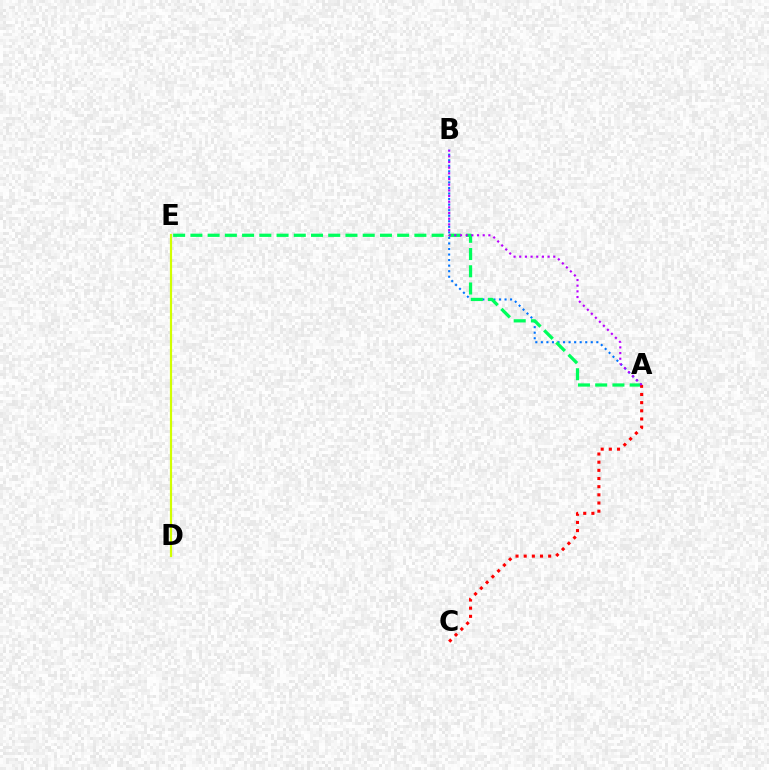{('A', 'B'): [{'color': '#0074ff', 'line_style': 'dotted', 'thickness': 1.51}, {'color': '#b900ff', 'line_style': 'dotted', 'thickness': 1.54}], ('A', 'E'): [{'color': '#00ff5c', 'line_style': 'dashed', 'thickness': 2.34}], ('D', 'E'): [{'color': '#d1ff00', 'line_style': 'solid', 'thickness': 1.58}], ('A', 'C'): [{'color': '#ff0000', 'line_style': 'dotted', 'thickness': 2.22}]}